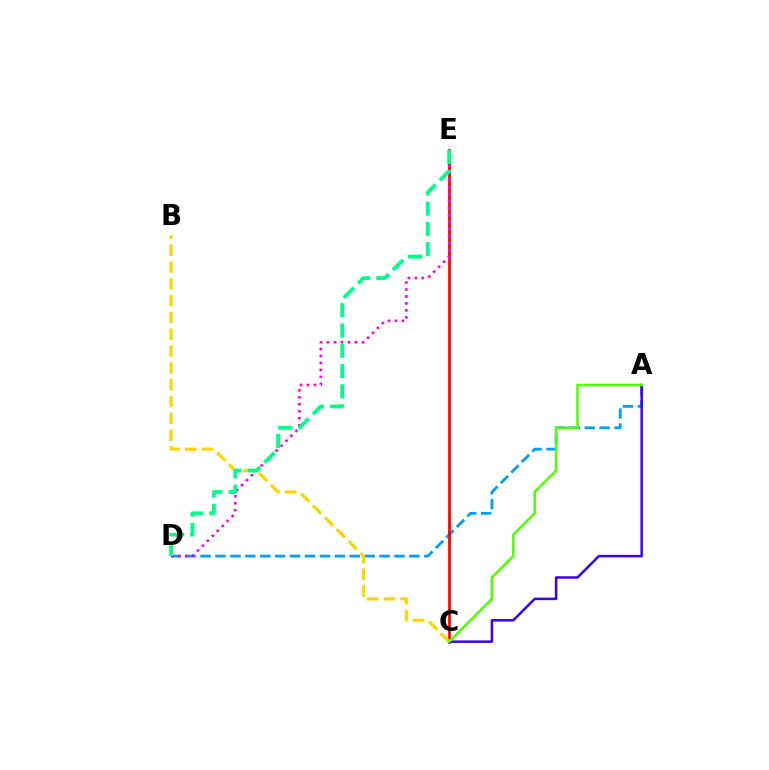{('A', 'D'): [{'color': '#009eff', 'line_style': 'dashed', 'thickness': 2.03}], ('C', 'E'): [{'color': '#ff0000', 'line_style': 'solid', 'thickness': 1.99}], ('A', 'C'): [{'color': '#3700ff', 'line_style': 'solid', 'thickness': 1.81}, {'color': '#4fff00', 'line_style': 'solid', 'thickness': 1.82}], ('D', 'E'): [{'color': '#ff00ed', 'line_style': 'dotted', 'thickness': 1.89}, {'color': '#00ff86', 'line_style': 'dashed', 'thickness': 2.75}], ('B', 'C'): [{'color': '#ffd500', 'line_style': 'dashed', 'thickness': 2.28}]}